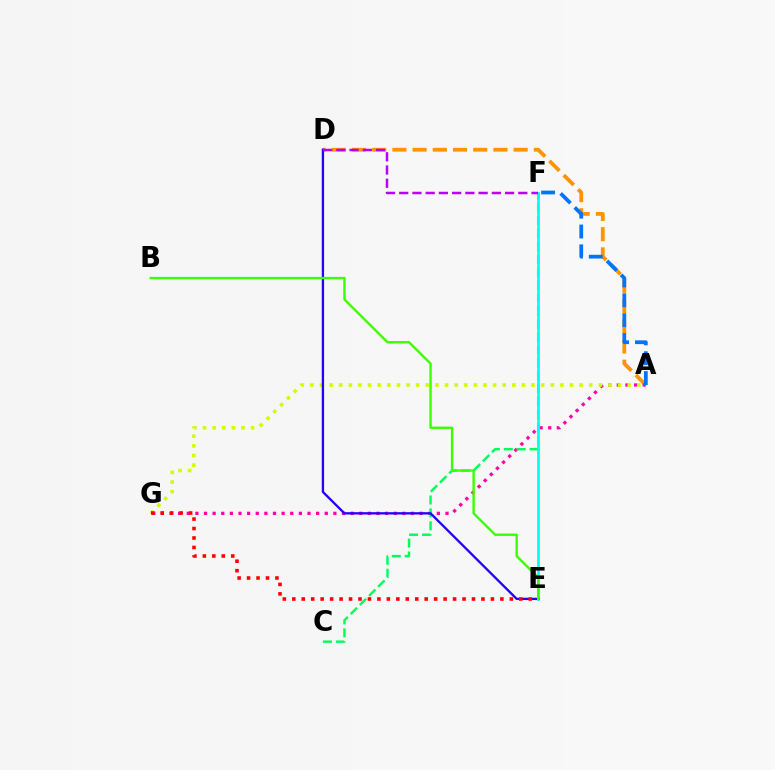{('A', 'D'): [{'color': '#ff9400', 'line_style': 'dashed', 'thickness': 2.75}], ('A', 'G'): [{'color': '#ff00ac', 'line_style': 'dotted', 'thickness': 2.34}, {'color': '#d1ff00', 'line_style': 'dotted', 'thickness': 2.61}], ('A', 'F'): [{'color': '#0074ff', 'line_style': 'dashed', 'thickness': 2.7}], ('C', 'F'): [{'color': '#00ff5c', 'line_style': 'dashed', 'thickness': 1.76}], ('E', 'F'): [{'color': '#00fff6', 'line_style': 'solid', 'thickness': 1.95}], ('D', 'E'): [{'color': '#2500ff', 'line_style': 'solid', 'thickness': 1.67}], ('E', 'G'): [{'color': '#ff0000', 'line_style': 'dotted', 'thickness': 2.57}], ('D', 'F'): [{'color': '#b900ff', 'line_style': 'dashed', 'thickness': 1.8}], ('B', 'E'): [{'color': '#3dff00', 'line_style': 'solid', 'thickness': 1.72}]}